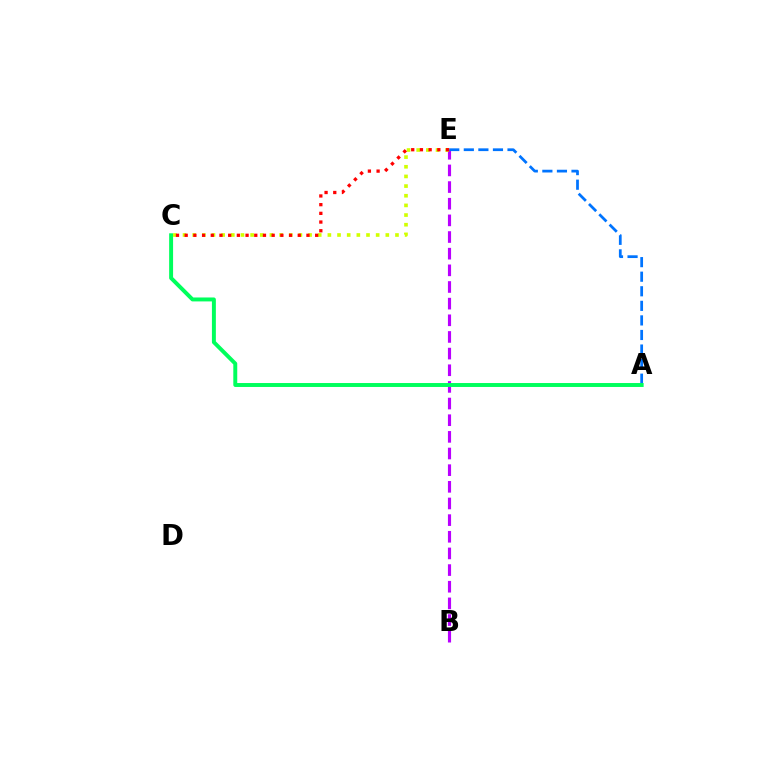{('B', 'E'): [{'color': '#b900ff', 'line_style': 'dashed', 'thickness': 2.26}], ('A', 'E'): [{'color': '#0074ff', 'line_style': 'dashed', 'thickness': 1.98}], ('A', 'C'): [{'color': '#00ff5c', 'line_style': 'solid', 'thickness': 2.84}], ('C', 'E'): [{'color': '#d1ff00', 'line_style': 'dotted', 'thickness': 2.62}, {'color': '#ff0000', 'line_style': 'dotted', 'thickness': 2.36}]}